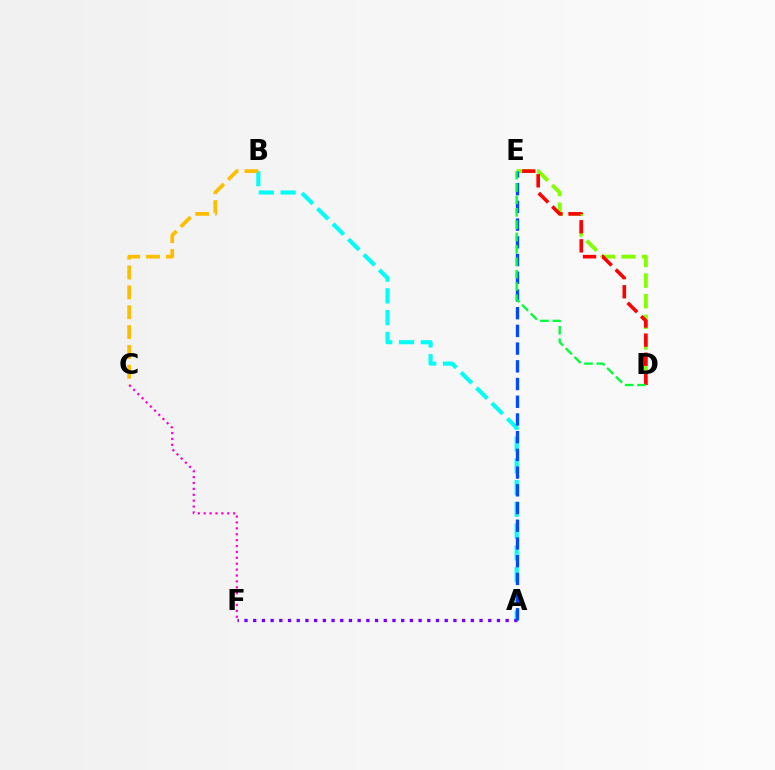{('A', 'B'): [{'color': '#00fff6', 'line_style': 'dashed', 'thickness': 2.96}], ('A', 'F'): [{'color': '#7200ff', 'line_style': 'dotted', 'thickness': 2.37}], ('B', 'C'): [{'color': '#ffbd00', 'line_style': 'dashed', 'thickness': 2.7}], ('D', 'E'): [{'color': '#84ff00', 'line_style': 'dashed', 'thickness': 2.8}, {'color': '#ff0000', 'line_style': 'dashed', 'thickness': 2.6}, {'color': '#00ff39', 'line_style': 'dashed', 'thickness': 1.68}], ('C', 'F'): [{'color': '#ff00cf', 'line_style': 'dotted', 'thickness': 1.6}], ('A', 'E'): [{'color': '#004bff', 'line_style': 'dashed', 'thickness': 2.41}]}